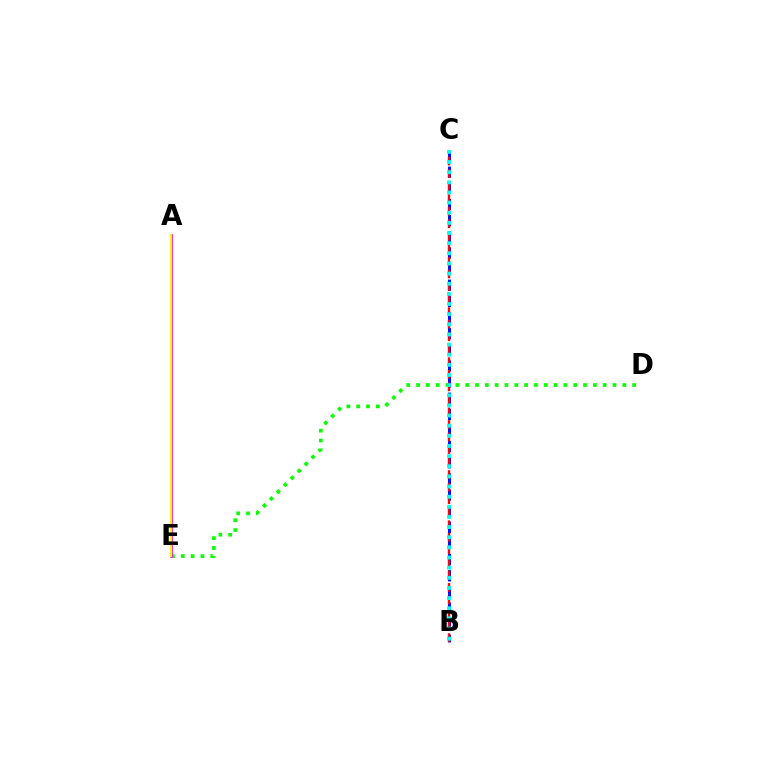{('B', 'C'): [{'color': '#0010ff', 'line_style': 'dashed', 'thickness': 2.19}, {'color': '#ff0000', 'line_style': 'dashed', 'thickness': 1.7}, {'color': '#00fff6', 'line_style': 'dotted', 'thickness': 2.76}], ('D', 'E'): [{'color': '#08ff00', 'line_style': 'dotted', 'thickness': 2.67}], ('A', 'E'): [{'color': '#ee00ff', 'line_style': 'solid', 'thickness': 1.95}, {'color': '#fcf500', 'line_style': 'solid', 'thickness': 1.57}]}